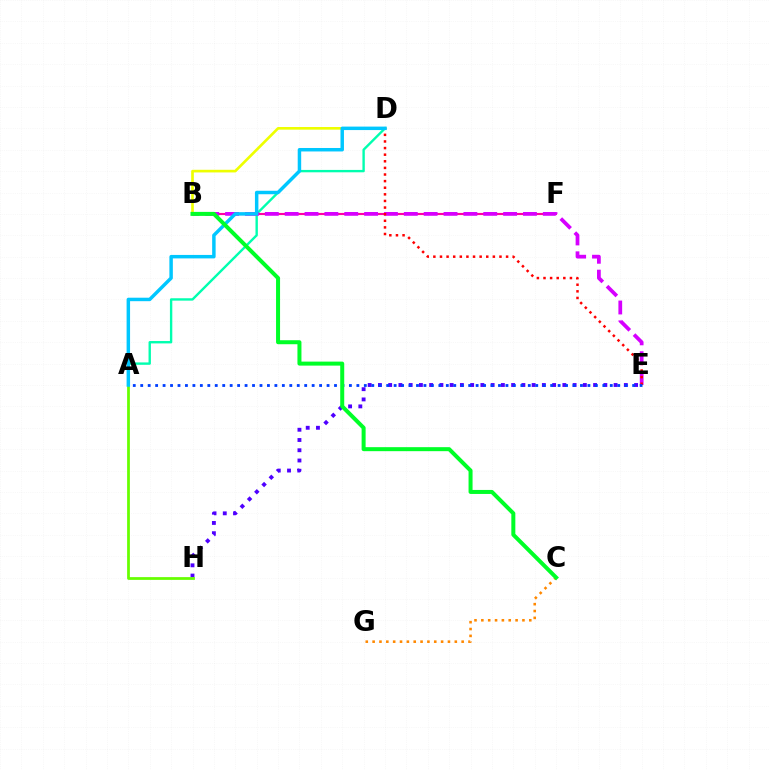{('B', 'D'): [{'color': '#eeff00', 'line_style': 'solid', 'thickness': 1.91}], ('A', 'D'): [{'color': '#00ffaf', 'line_style': 'solid', 'thickness': 1.71}, {'color': '#00c7ff', 'line_style': 'solid', 'thickness': 2.5}], ('E', 'H'): [{'color': '#4f00ff', 'line_style': 'dotted', 'thickness': 2.78}], ('B', 'F'): [{'color': '#ff00a0', 'line_style': 'solid', 'thickness': 1.54}], ('A', 'H'): [{'color': '#66ff00', 'line_style': 'solid', 'thickness': 1.99}], ('B', 'E'): [{'color': '#d600ff', 'line_style': 'dashed', 'thickness': 2.7}], ('D', 'E'): [{'color': '#ff0000', 'line_style': 'dotted', 'thickness': 1.8}], ('C', 'G'): [{'color': '#ff8800', 'line_style': 'dotted', 'thickness': 1.86}], ('A', 'E'): [{'color': '#003fff', 'line_style': 'dotted', 'thickness': 2.03}], ('B', 'C'): [{'color': '#00ff27', 'line_style': 'solid', 'thickness': 2.88}]}